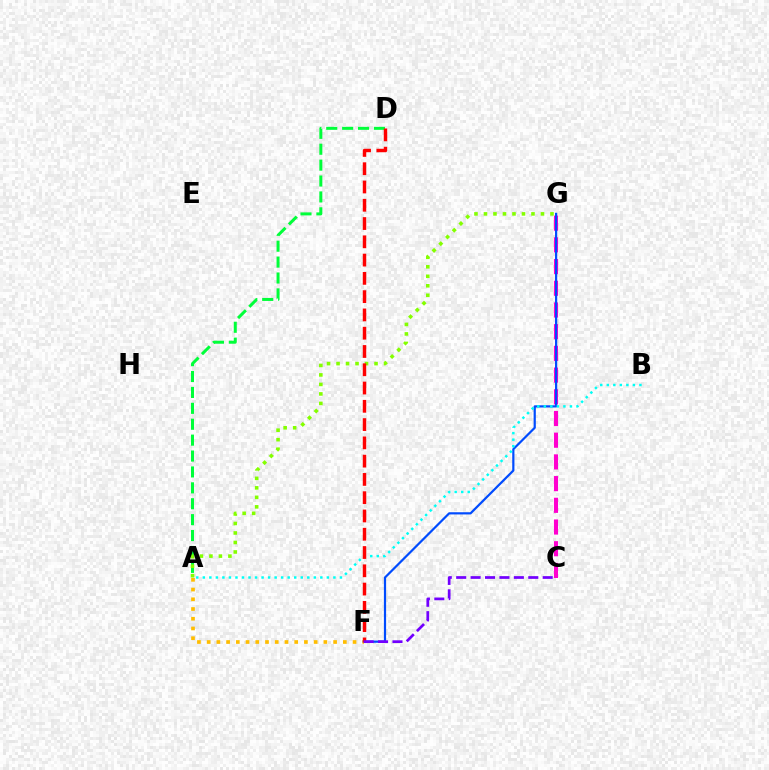{('A', 'D'): [{'color': '#00ff39', 'line_style': 'dashed', 'thickness': 2.16}], ('C', 'G'): [{'color': '#ff00cf', 'line_style': 'dashed', 'thickness': 2.95}], ('F', 'G'): [{'color': '#004bff', 'line_style': 'solid', 'thickness': 1.59}], ('A', 'F'): [{'color': '#ffbd00', 'line_style': 'dotted', 'thickness': 2.64}], ('A', 'B'): [{'color': '#00fff6', 'line_style': 'dotted', 'thickness': 1.77}], ('A', 'G'): [{'color': '#84ff00', 'line_style': 'dotted', 'thickness': 2.58}], ('D', 'F'): [{'color': '#ff0000', 'line_style': 'dashed', 'thickness': 2.48}], ('C', 'F'): [{'color': '#7200ff', 'line_style': 'dashed', 'thickness': 1.96}]}